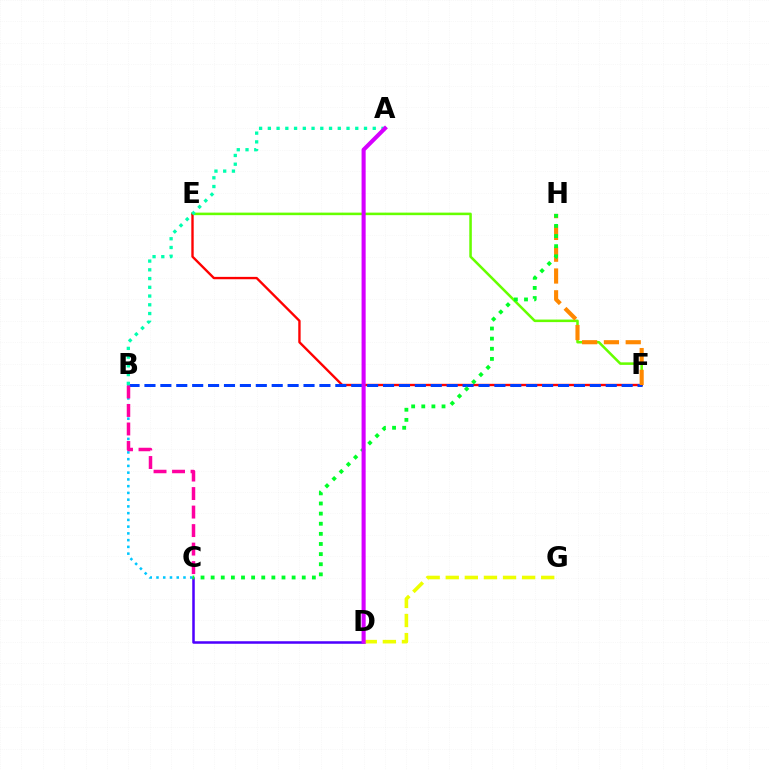{('E', 'F'): [{'color': '#66ff00', 'line_style': 'solid', 'thickness': 1.83}, {'color': '#ff0000', 'line_style': 'solid', 'thickness': 1.7}], ('B', 'F'): [{'color': '#003fff', 'line_style': 'dashed', 'thickness': 2.16}], ('C', 'D'): [{'color': '#4f00ff', 'line_style': 'solid', 'thickness': 1.82}], ('F', 'H'): [{'color': '#ff8800', 'line_style': 'dashed', 'thickness': 2.96}], ('B', 'C'): [{'color': '#00c7ff', 'line_style': 'dotted', 'thickness': 1.83}, {'color': '#ff00a0', 'line_style': 'dashed', 'thickness': 2.51}], ('A', 'B'): [{'color': '#00ffaf', 'line_style': 'dotted', 'thickness': 2.38}], ('C', 'H'): [{'color': '#00ff27', 'line_style': 'dotted', 'thickness': 2.75}], ('D', 'G'): [{'color': '#eeff00', 'line_style': 'dashed', 'thickness': 2.59}], ('A', 'D'): [{'color': '#d600ff', 'line_style': 'solid', 'thickness': 2.94}]}